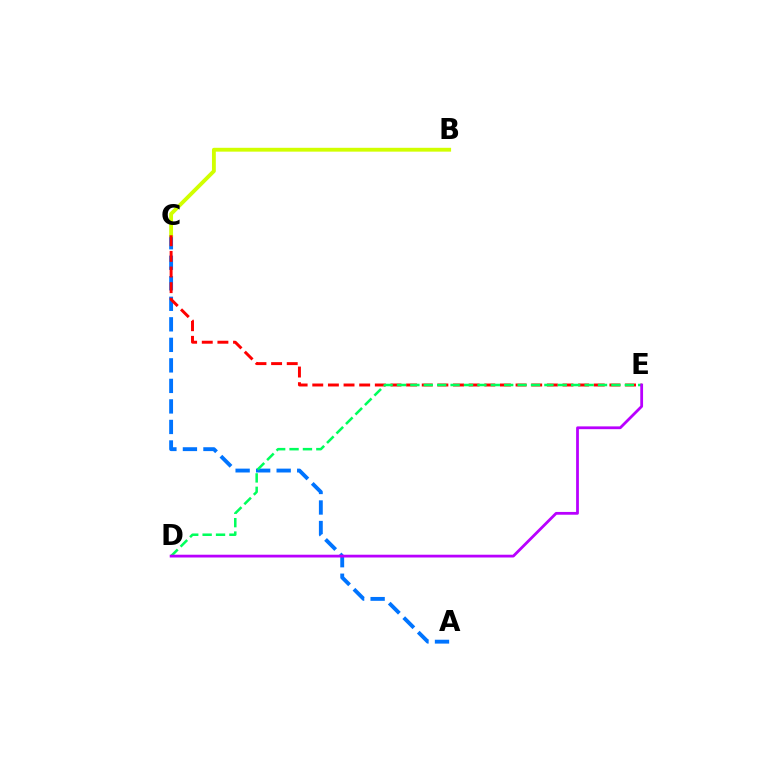{('A', 'C'): [{'color': '#0074ff', 'line_style': 'dashed', 'thickness': 2.79}], ('B', 'C'): [{'color': '#d1ff00', 'line_style': 'solid', 'thickness': 2.77}], ('C', 'E'): [{'color': '#ff0000', 'line_style': 'dashed', 'thickness': 2.12}], ('D', 'E'): [{'color': '#00ff5c', 'line_style': 'dashed', 'thickness': 1.82}, {'color': '#b900ff', 'line_style': 'solid', 'thickness': 2.0}]}